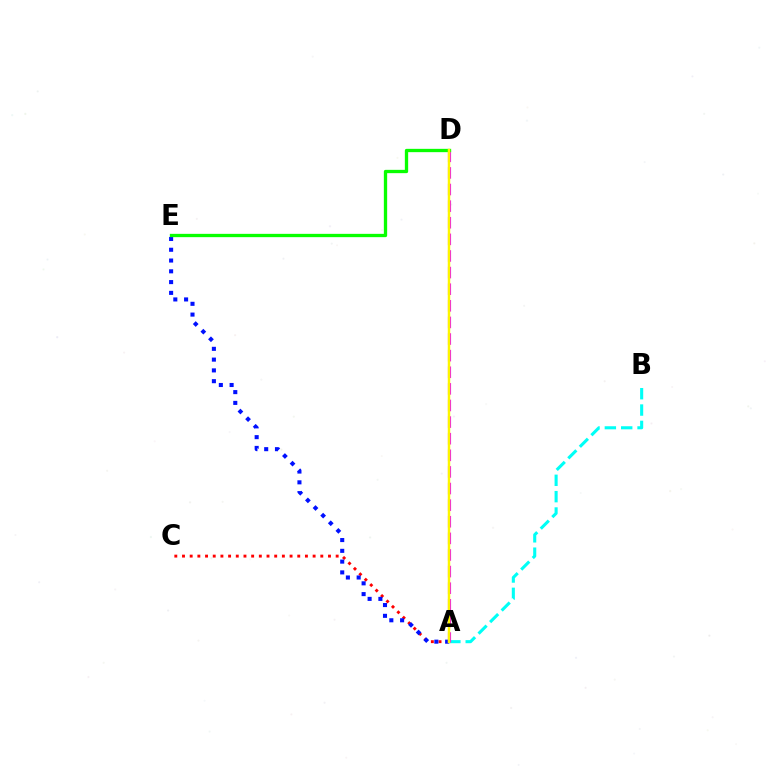{('A', 'C'): [{'color': '#ff0000', 'line_style': 'dotted', 'thickness': 2.09}], ('A', 'B'): [{'color': '#00fff6', 'line_style': 'dashed', 'thickness': 2.22}], ('A', 'E'): [{'color': '#0010ff', 'line_style': 'dotted', 'thickness': 2.93}], ('A', 'D'): [{'color': '#ee00ff', 'line_style': 'dashed', 'thickness': 2.26}, {'color': '#fcf500', 'line_style': 'solid', 'thickness': 1.79}], ('D', 'E'): [{'color': '#08ff00', 'line_style': 'solid', 'thickness': 2.39}]}